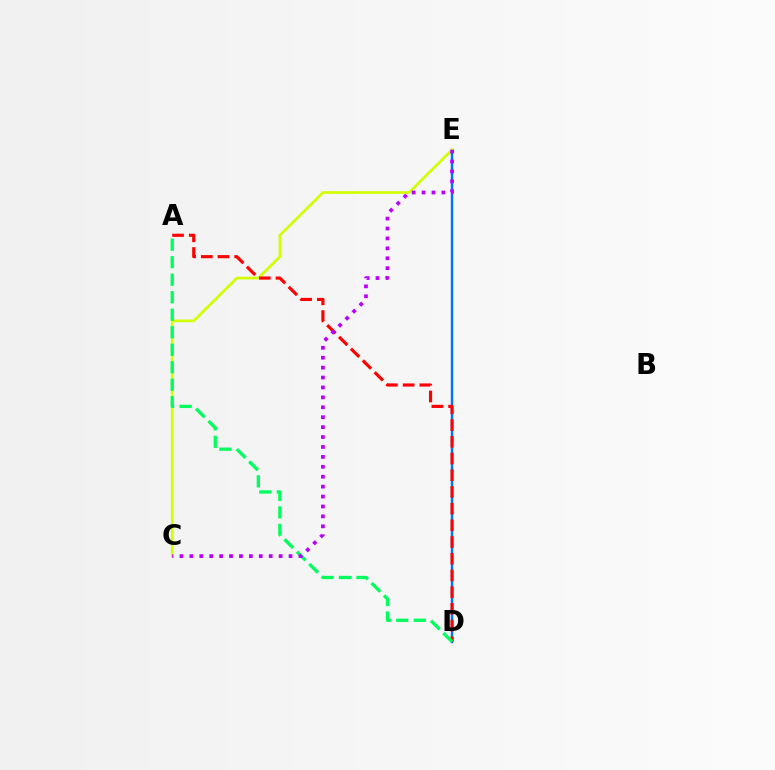{('D', 'E'): [{'color': '#0074ff', 'line_style': 'solid', 'thickness': 1.74}], ('C', 'E'): [{'color': '#d1ff00', 'line_style': 'solid', 'thickness': 1.93}, {'color': '#b900ff', 'line_style': 'dotted', 'thickness': 2.69}], ('A', 'D'): [{'color': '#ff0000', 'line_style': 'dashed', 'thickness': 2.27}, {'color': '#00ff5c', 'line_style': 'dashed', 'thickness': 2.38}]}